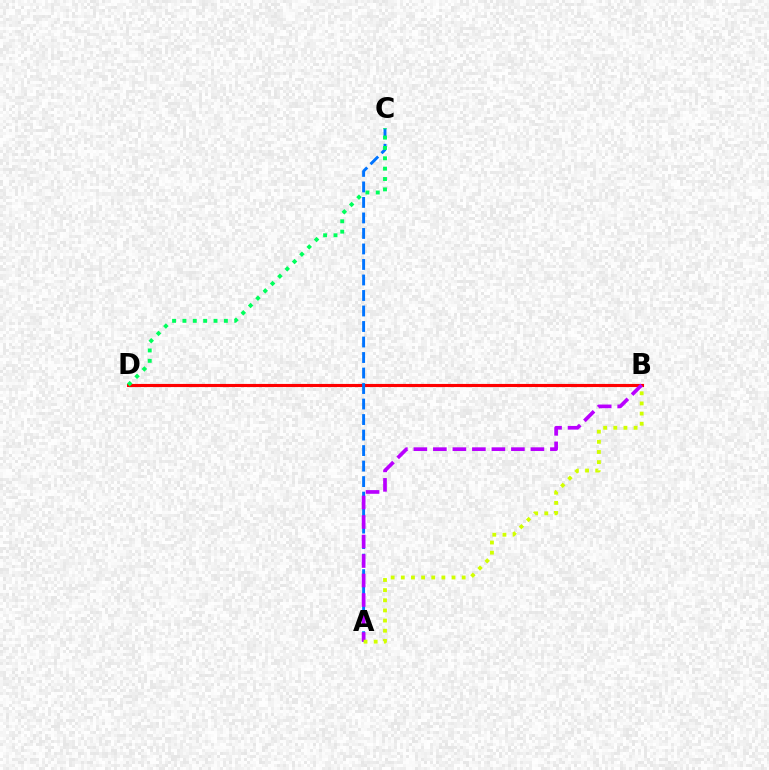{('B', 'D'): [{'color': '#ff0000', 'line_style': 'solid', 'thickness': 2.25}], ('A', 'C'): [{'color': '#0074ff', 'line_style': 'dashed', 'thickness': 2.11}], ('C', 'D'): [{'color': '#00ff5c', 'line_style': 'dotted', 'thickness': 2.82}], ('A', 'B'): [{'color': '#b900ff', 'line_style': 'dashed', 'thickness': 2.65}, {'color': '#d1ff00', 'line_style': 'dotted', 'thickness': 2.76}]}